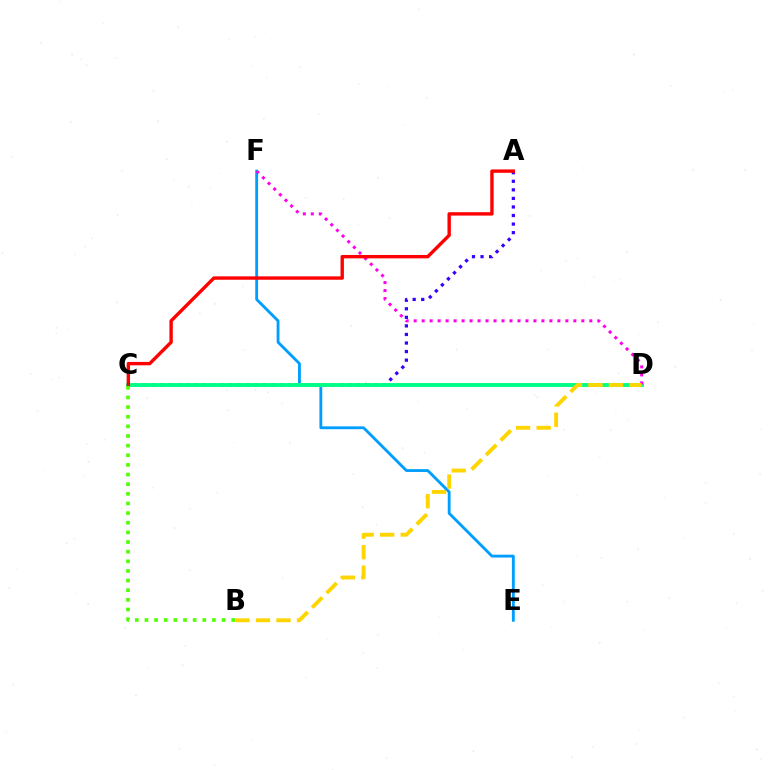{('A', 'C'): [{'color': '#3700ff', 'line_style': 'dotted', 'thickness': 2.33}, {'color': '#ff0000', 'line_style': 'solid', 'thickness': 2.43}], ('E', 'F'): [{'color': '#009eff', 'line_style': 'solid', 'thickness': 2.04}], ('C', 'D'): [{'color': '#00ff86', 'line_style': 'solid', 'thickness': 2.8}], ('D', 'F'): [{'color': '#ff00ed', 'line_style': 'dotted', 'thickness': 2.17}], ('B', 'C'): [{'color': '#4fff00', 'line_style': 'dotted', 'thickness': 2.62}], ('B', 'D'): [{'color': '#ffd500', 'line_style': 'dashed', 'thickness': 2.79}]}